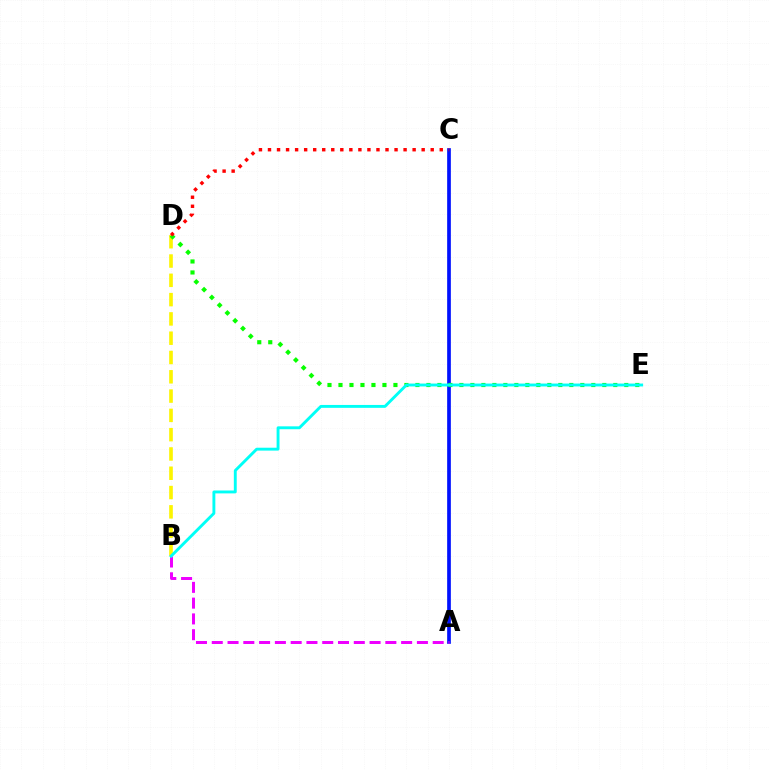{('B', 'D'): [{'color': '#fcf500', 'line_style': 'dashed', 'thickness': 2.62}], ('A', 'C'): [{'color': '#0010ff', 'line_style': 'solid', 'thickness': 2.66}], ('D', 'E'): [{'color': '#08ff00', 'line_style': 'dotted', 'thickness': 2.99}], ('A', 'B'): [{'color': '#ee00ff', 'line_style': 'dashed', 'thickness': 2.14}], ('B', 'E'): [{'color': '#00fff6', 'line_style': 'solid', 'thickness': 2.08}], ('C', 'D'): [{'color': '#ff0000', 'line_style': 'dotted', 'thickness': 2.46}]}